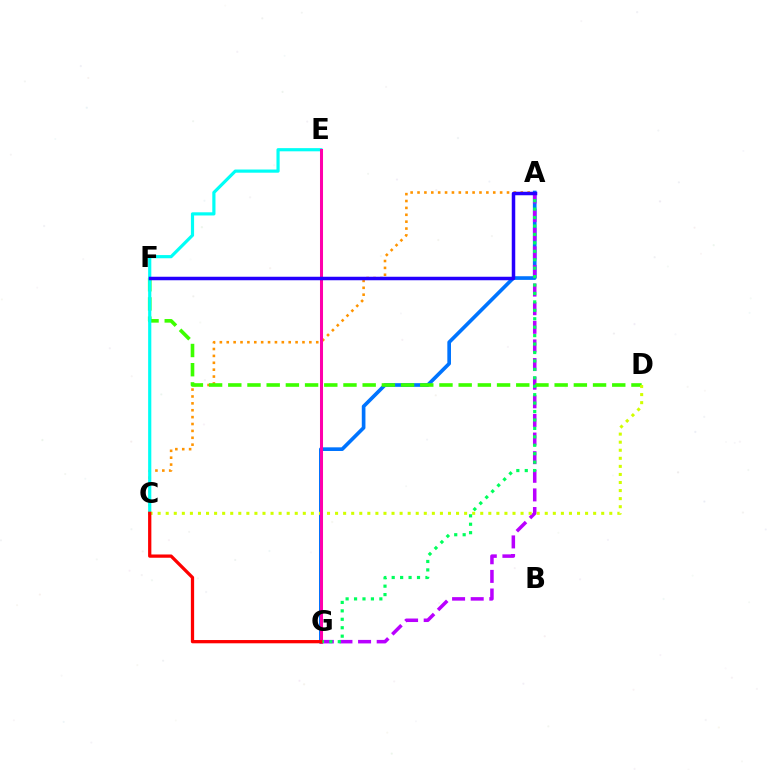{('A', 'C'): [{'color': '#ff9400', 'line_style': 'dotted', 'thickness': 1.87}], ('A', 'G'): [{'color': '#0074ff', 'line_style': 'solid', 'thickness': 2.64}, {'color': '#b900ff', 'line_style': 'dashed', 'thickness': 2.53}, {'color': '#00ff5c', 'line_style': 'dotted', 'thickness': 2.29}], ('D', 'F'): [{'color': '#3dff00', 'line_style': 'dashed', 'thickness': 2.61}], ('C', 'E'): [{'color': '#00fff6', 'line_style': 'solid', 'thickness': 2.29}], ('C', 'D'): [{'color': '#d1ff00', 'line_style': 'dotted', 'thickness': 2.19}], ('E', 'G'): [{'color': '#ff00ac', 'line_style': 'solid', 'thickness': 2.18}], ('C', 'G'): [{'color': '#ff0000', 'line_style': 'solid', 'thickness': 2.35}], ('A', 'F'): [{'color': '#2500ff', 'line_style': 'solid', 'thickness': 2.52}]}